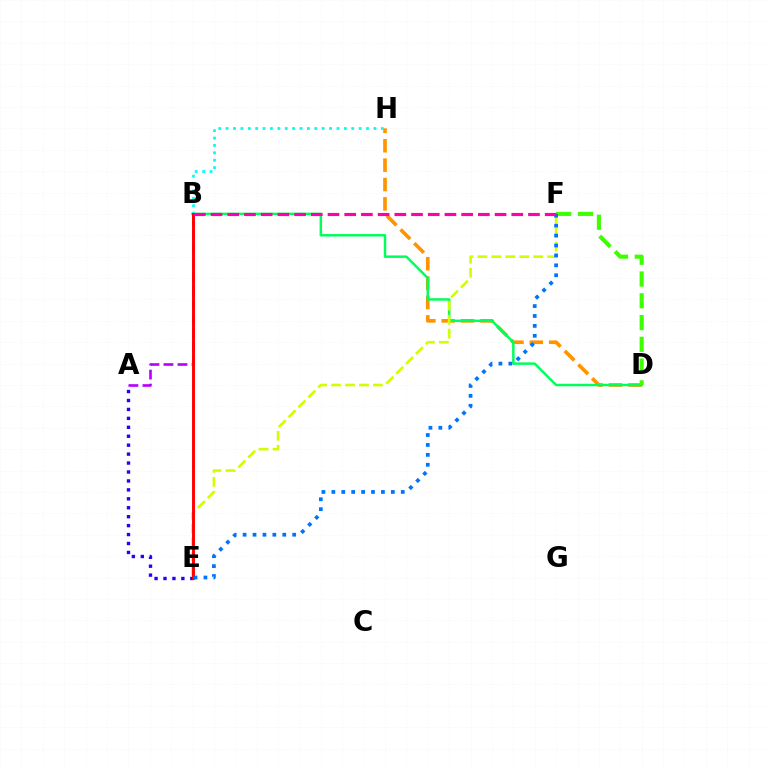{('A', 'B'): [{'color': '#b900ff', 'line_style': 'dashed', 'thickness': 1.9}], ('A', 'E'): [{'color': '#2500ff', 'line_style': 'dotted', 'thickness': 2.43}], ('D', 'H'): [{'color': '#ff9400', 'line_style': 'dashed', 'thickness': 2.63}], ('B', 'D'): [{'color': '#00ff5c', 'line_style': 'solid', 'thickness': 1.79}], ('E', 'F'): [{'color': '#d1ff00', 'line_style': 'dashed', 'thickness': 1.9}, {'color': '#0074ff', 'line_style': 'dotted', 'thickness': 2.69}], ('B', 'H'): [{'color': '#00fff6', 'line_style': 'dotted', 'thickness': 2.01}], ('B', 'E'): [{'color': '#ff0000', 'line_style': 'solid', 'thickness': 2.11}], ('D', 'F'): [{'color': '#3dff00', 'line_style': 'dashed', 'thickness': 2.96}], ('B', 'F'): [{'color': '#ff00ac', 'line_style': 'dashed', 'thickness': 2.27}]}